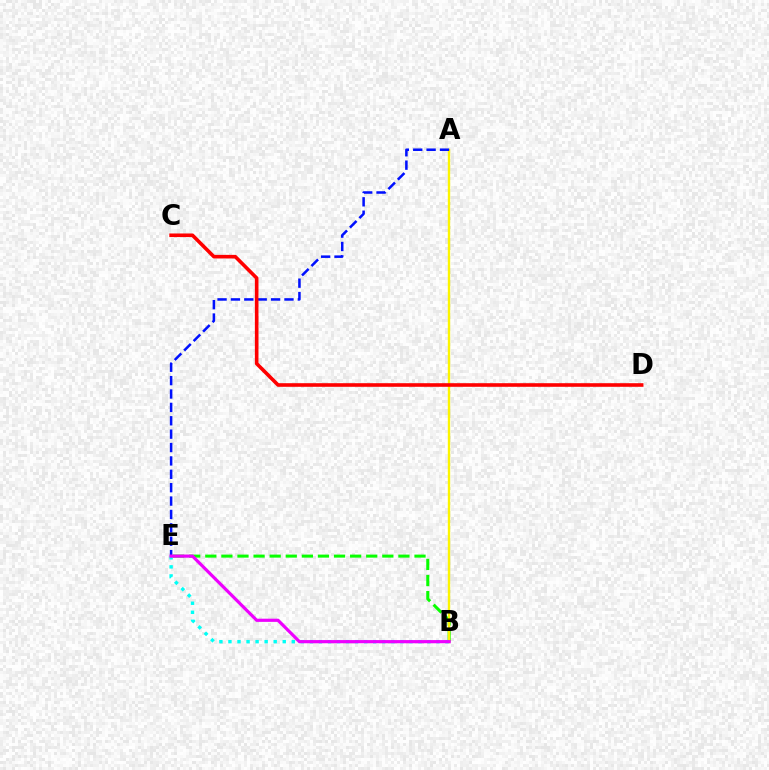{('B', 'E'): [{'color': '#08ff00', 'line_style': 'dashed', 'thickness': 2.19}, {'color': '#00fff6', 'line_style': 'dotted', 'thickness': 2.46}, {'color': '#ee00ff', 'line_style': 'solid', 'thickness': 2.29}], ('A', 'B'): [{'color': '#fcf500', 'line_style': 'solid', 'thickness': 1.71}], ('A', 'E'): [{'color': '#0010ff', 'line_style': 'dashed', 'thickness': 1.82}], ('C', 'D'): [{'color': '#ff0000', 'line_style': 'solid', 'thickness': 2.59}]}